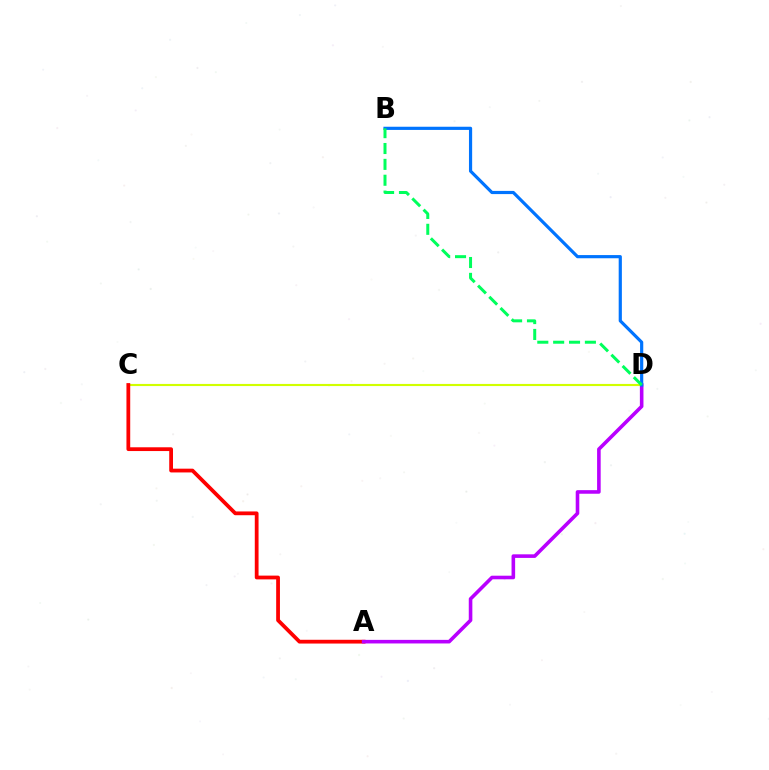{('C', 'D'): [{'color': '#d1ff00', 'line_style': 'solid', 'thickness': 1.53}], ('A', 'C'): [{'color': '#ff0000', 'line_style': 'solid', 'thickness': 2.71}], ('A', 'D'): [{'color': '#b900ff', 'line_style': 'solid', 'thickness': 2.59}], ('B', 'D'): [{'color': '#0074ff', 'line_style': 'solid', 'thickness': 2.29}, {'color': '#00ff5c', 'line_style': 'dashed', 'thickness': 2.15}]}